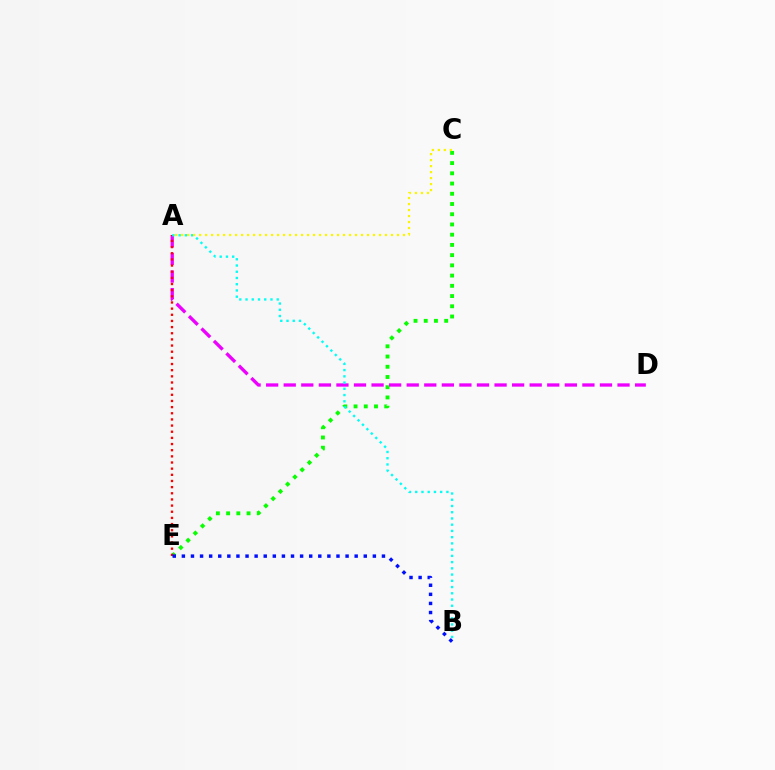{('C', 'E'): [{'color': '#08ff00', 'line_style': 'dotted', 'thickness': 2.78}], ('A', 'D'): [{'color': '#ee00ff', 'line_style': 'dashed', 'thickness': 2.39}], ('A', 'E'): [{'color': '#ff0000', 'line_style': 'dotted', 'thickness': 1.67}], ('A', 'B'): [{'color': '#00fff6', 'line_style': 'dotted', 'thickness': 1.69}], ('B', 'E'): [{'color': '#0010ff', 'line_style': 'dotted', 'thickness': 2.47}], ('A', 'C'): [{'color': '#fcf500', 'line_style': 'dotted', 'thickness': 1.63}]}